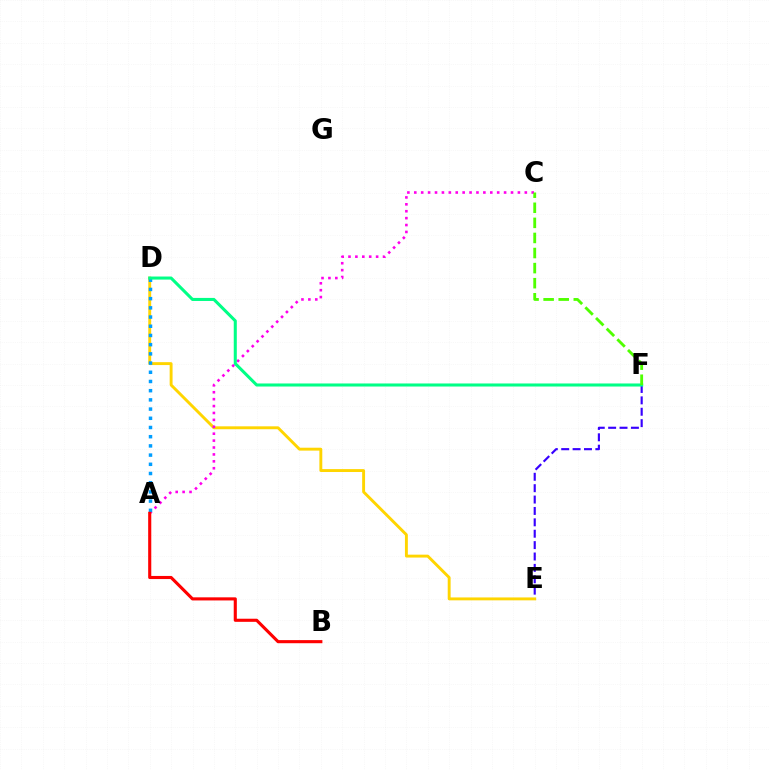{('E', 'F'): [{'color': '#3700ff', 'line_style': 'dashed', 'thickness': 1.55}], ('D', 'E'): [{'color': '#ffd500', 'line_style': 'solid', 'thickness': 2.09}], ('A', 'C'): [{'color': '#ff00ed', 'line_style': 'dotted', 'thickness': 1.88}], ('A', 'D'): [{'color': '#009eff', 'line_style': 'dotted', 'thickness': 2.5}], ('D', 'F'): [{'color': '#00ff86', 'line_style': 'solid', 'thickness': 2.2}], ('A', 'B'): [{'color': '#ff0000', 'line_style': 'solid', 'thickness': 2.24}], ('C', 'F'): [{'color': '#4fff00', 'line_style': 'dashed', 'thickness': 2.05}]}